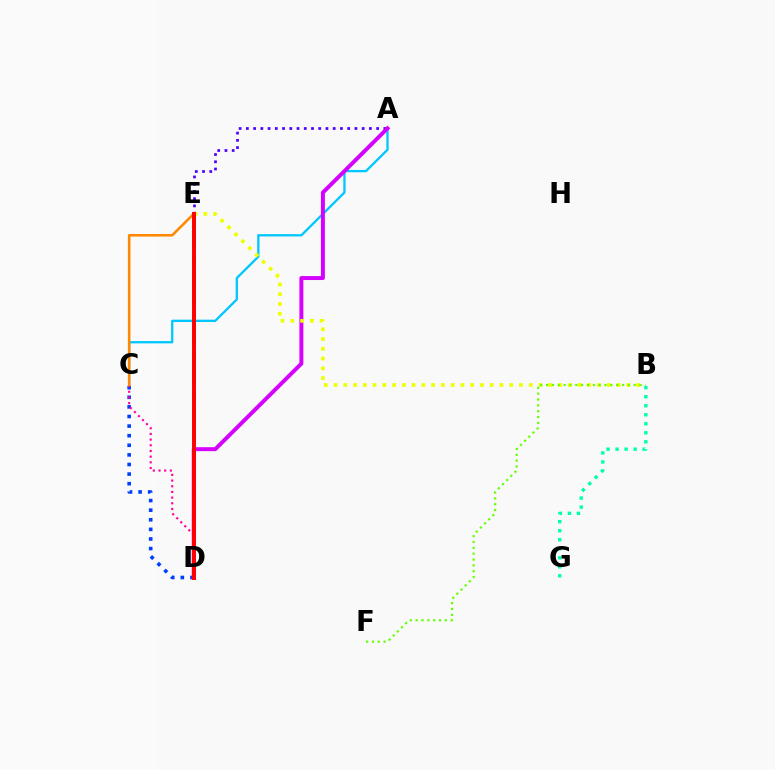{('C', 'D'): [{'color': '#003fff', 'line_style': 'dotted', 'thickness': 2.61}, {'color': '#ff00a0', 'line_style': 'dotted', 'thickness': 1.54}], ('D', 'E'): [{'color': '#00ff27', 'line_style': 'dashed', 'thickness': 2.64}, {'color': '#ff0000', 'line_style': 'solid', 'thickness': 2.83}], ('A', 'C'): [{'color': '#00c7ff', 'line_style': 'solid', 'thickness': 1.66}], ('C', 'E'): [{'color': '#ff8800', 'line_style': 'solid', 'thickness': 1.85}], ('A', 'E'): [{'color': '#4f00ff', 'line_style': 'dotted', 'thickness': 1.97}], ('A', 'D'): [{'color': '#d600ff', 'line_style': 'solid', 'thickness': 2.85}], ('B', 'E'): [{'color': '#eeff00', 'line_style': 'dotted', 'thickness': 2.65}], ('B', 'G'): [{'color': '#00ffaf', 'line_style': 'dotted', 'thickness': 2.45}], ('B', 'F'): [{'color': '#66ff00', 'line_style': 'dotted', 'thickness': 1.59}]}